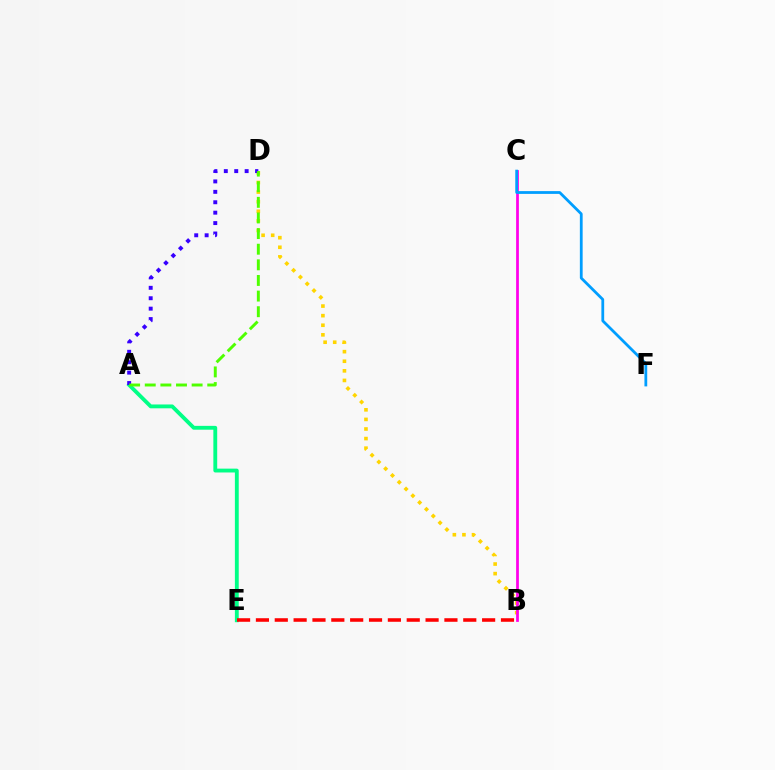{('B', 'D'): [{'color': '#ffd500', 'line_style': 'dotted', 'thickness': 2.61}], ('A', 'E'): [{'color': '#00ff86', 'line_style': 'solid', 'thickness': 2.77}], ('A', 'D'): [{'color': '#3700ff', 'line_style': 'dotted', 'thickness': 2.83}, {'color': '#4fff00', 'line_style': 'dashed', 'thickness': 2.12}], ('B', 'C'): [{'color': '#ff00ed', 'line_style': 'solid', 'thickness': 1.98}], ('B', 'E'): [{'color': '#ff0000', 'line_style': 'dashed', 'thickness': 2.56}], ('C', 'F'): [{'color': '#009eff', 'line_style': 'solid', 'thickness': 2.0}]}